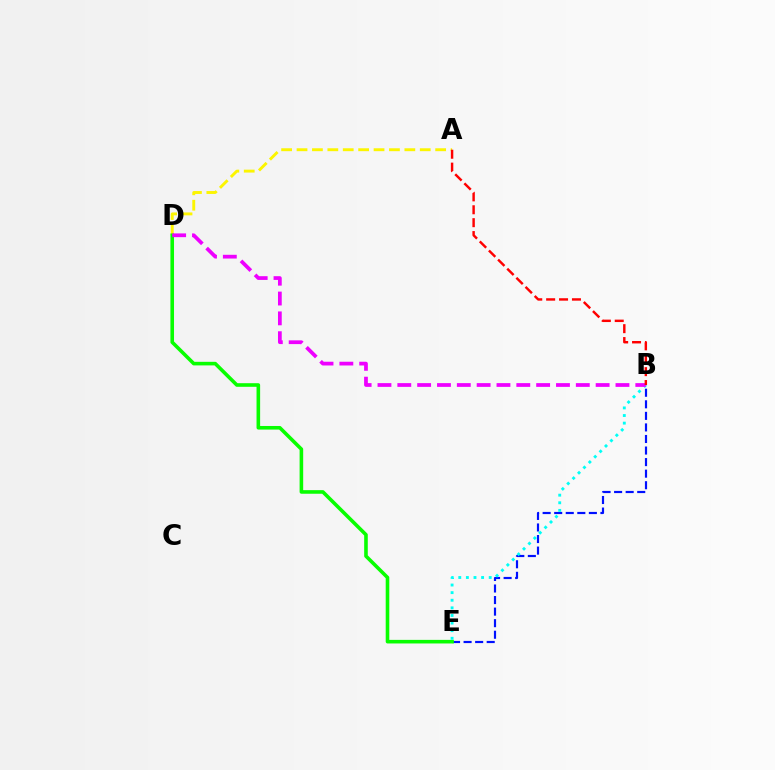{('A', 'D'): [{'color': '#fcf500', 'line_style': 'dashed', 'thickness': 2.09}], ('B', 'E'): [{'color': '#0010ff', 'line_style': 'dashed', 'thickness': 1.57}, {'color': '#00fff6', 'line_style': 'dotted', 'thickness': 2.07}], ('D', 'E'): [{'color': '#08ff00', 'line_style': 'solid', 'thickness': 2.59}], ('B', 'D'): [{'color': '#ee00ff', 'line_style': 'dashed', 'thickness': 2.69}], ('A', 'B'): [{'color': '#ff0000', 'line_style': 'dashed', 'thickness': 1.75}]}